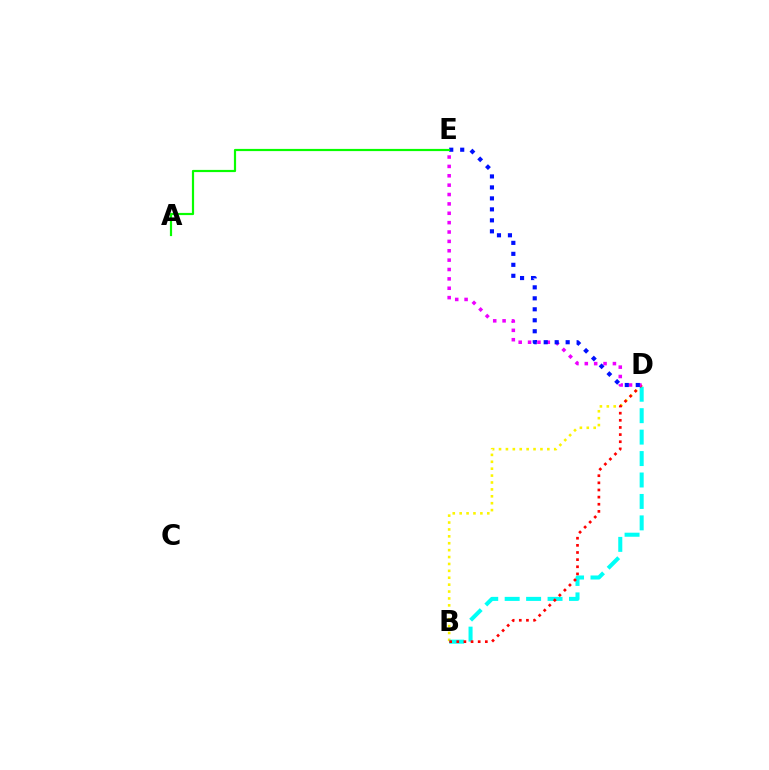{('B', 'D'): [{'color': '#fcf500', 'line_style': 'dotted', 'thickness': 1.88}, {'color': '#00fff6', 'line_style': 'dashed', 'thickness': 2.91}, {'color': '#ff0000', 'line_style': 'dotted', 'thickness': 1.94}], ('D', 'E'): [{'color': '#ee00ff', 'line_style': 'dotted', 'thickness': 2.55}, {'color': '#0010ff', 'line_style': 'dotted', 'thickness': 2.98}], ('A', 'E'): [{'color': '#08ff00', 'line_style': 'solid', 'thickness': 1.58}]}